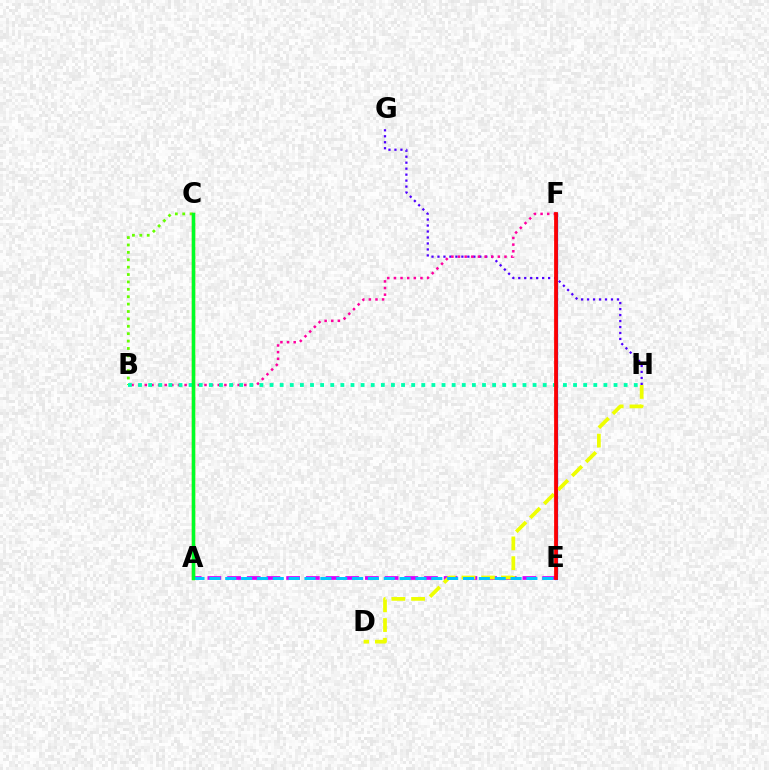{('E', 'F'): [{'color': '#003fff', 'line_style': 'solid', 'thickness': 2.34}, {'color': '#ff0000', 'line_style': 'solid', 'thickness': 2.7}], ('G', 'H'): [{'color': '#4f00ff', 'line_style': 'dotted', 'thickness': 1.62}], ('B', 'F'): [{'color': '#ff00a0', 'line_style': 'dotted', 'thickness': 1.8}], ('B', 'C'): [{'color': '#66ff00', 'line_style': 'dotted', 'thickness': 2.01}], ('A', 'E'): [{'color': '#d600ff', 'line_style': 'dashed', 'thickness': 2.68}, {'color': '#00c7ff', 'line_style': 'dashed', 'thickness': 2.15}], ('A', 'C'): [{'color': '#ff8800', 'line_style': 'solid', 'thickness': 2.4}, {'color': '#00ff27', 'line_style': 'solid', 'thickness': 2.49}], ('B', 'H'): [{'color': '#00ffaf', 'line_style': 'dotted', 'thickness': 2.75}], ('D', 'H'): [{'color': '#eeff00', 'line_style': 'dashed', 'thickness': 2.68}]}